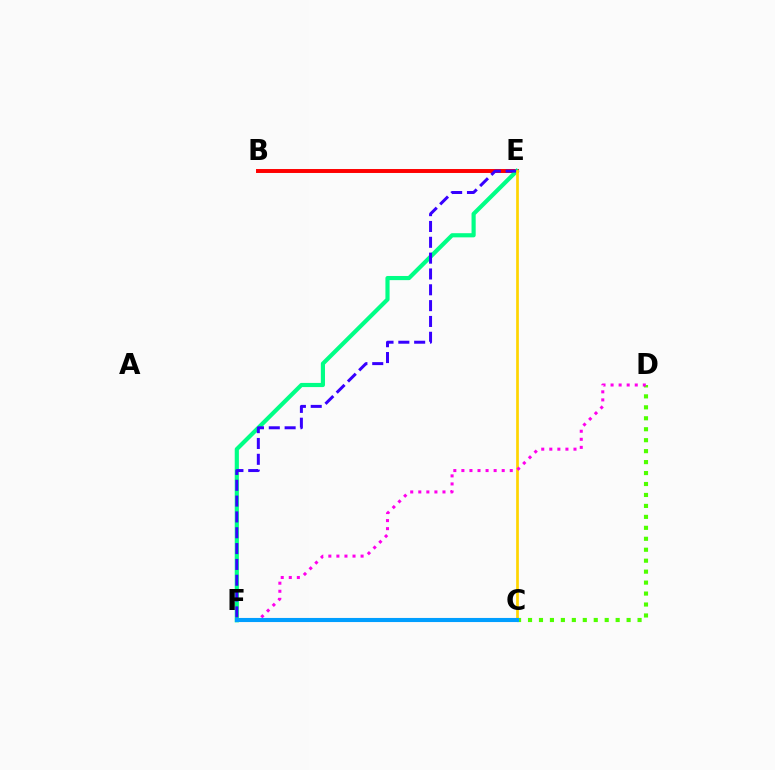{('B', 'E'): [{'color': '#ff0000', 'line_style': 'solid', 'thickness': 2.84}], ('E', 'F'): [{'color': '#00ff86', 'line_style': 'solid', 'thickness': 2.99}, {'color': '#3700ff', 'line_style': 'dashed', 'thickness': 2.15}], ('C', 'D'): [{'color': '#4fff00', 'line_style': 'dotted', 'thickness': 2.98}], ('C', 'E'): [{'color': '#ffd500', 'line_style': 'solid', 'thickness': 1.96}], ('D', 'F'): [{'color': '#ff00ed', 'line_style': 'dotted', 'thickness': 2.19}], ('C', 'F'): [{'color': '#009eff', 'line_style': 'solid', 'thickness': 2.96}]}